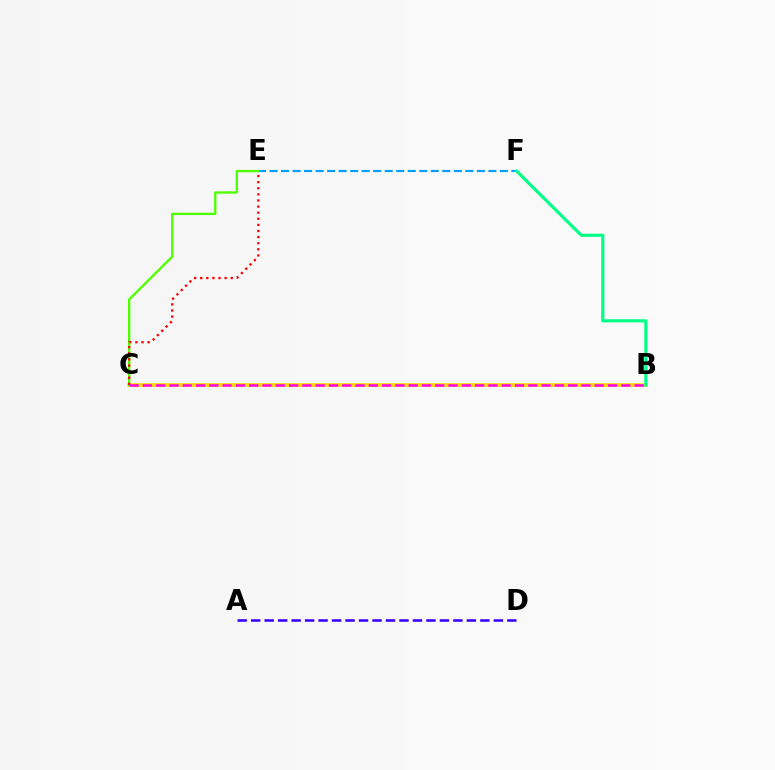{('B', 'C'): [{'color': '#ffd500', 'line_style': 'solid', 'thickness': 2.57}, {'color': '#ff00ed', 'line_style': 'dashed', 'thickness': 1.81}], ('E', 'F'): [{'color': '#009eff', 'line_style': 'dashed', 'thickness': 1.56}], ('A', 'D'): [{'color': '#3700ff', 'line_style': 'dashed', 'thickness': 1.83}], ('B', 'F'): [{'color': '#00ff86', 'line_style': 'solid', 'thickness': 2.25}], ('C', 'E'): [{'color': '#4fff00', 'line_style': 'solid', 'thickness': 1.68}, {'color': '#ff0000', 'line_style': 'dotted', 'thickness': 1.66}]}